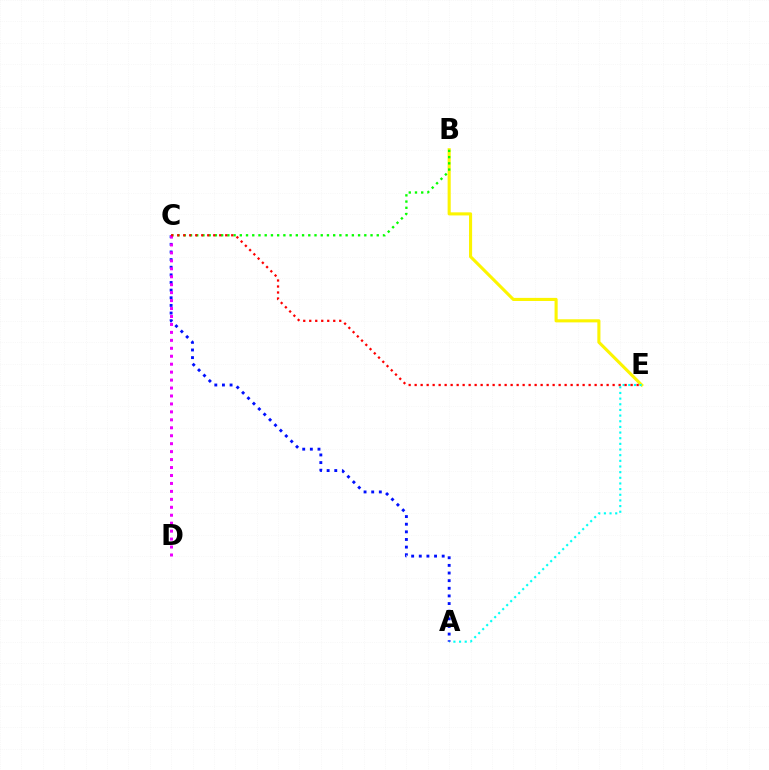{('B', 'E'): [{'color': '#fcf500', 'line_style': 'solid', 'thickness': 2.23}], ('B', 'C'): [{'color': '#08ff00', 'line_style': 'dotted', 'thickness': 1.69}], ('A', 'E'): [{'color': '#00fff6', 'line_style': 'dotted', 'thickness': 1.54}], ('A', 'C'): [{'color': '#0010ff', 'line_style': 'dotted', 'thickness': 2.07}], ('C', 'D'): [{'color': '#ee00ff', 'line_style': 'dotted', 'thickness': 2.16}], ('C', 'E'): [{'color': '#ff0000', 'line_style': 'dotted', 'thickness': 1.63}]}